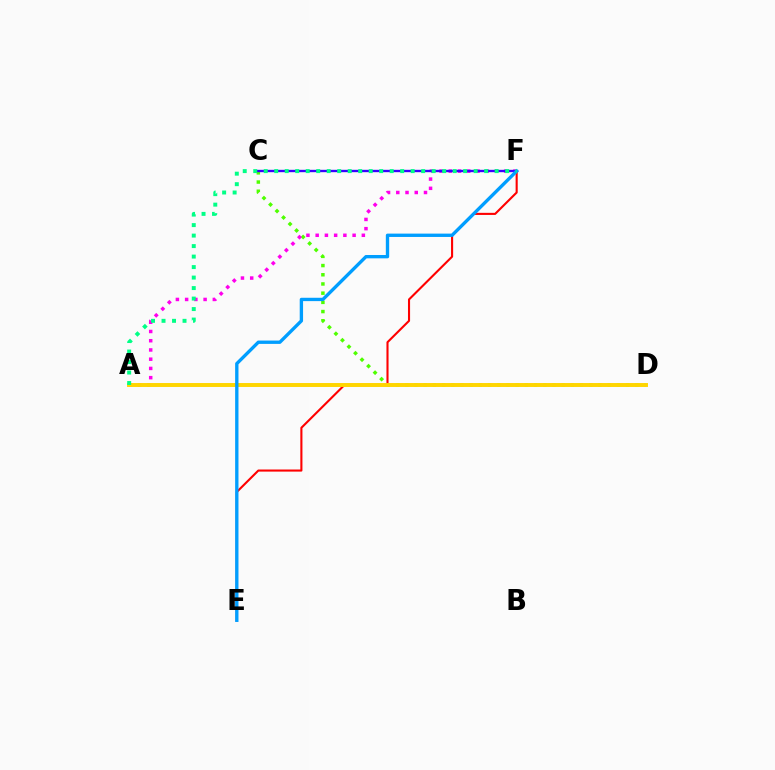{('C', 'D'): [{'color': '#4fff00', 'line_style': 'dotted', 'thickness': 2.5}], ('A', 'F'): [{'color': '#ff00ed', 'line_style': 'dotted', 'thickness': 2.51}, {'color': '#00ff86', 'line_style': 'dotted', 'thickness': 2.85}], ('C', 'F'): [{'color': '#3700ff', 'line_style': 'solid', 'thickness': 1.7}], ('E', 'F'): [{'color': '#ff0000', 'line_style': 'solid', 'thickness': 1.51}, {'color': '#009eff', 'line_style': 'solid', 'thickness': 2.41}], ('A', 'D'): [{'color': '#ffd500', 'line_style': 'solid', 'thickness': 2.84}]}